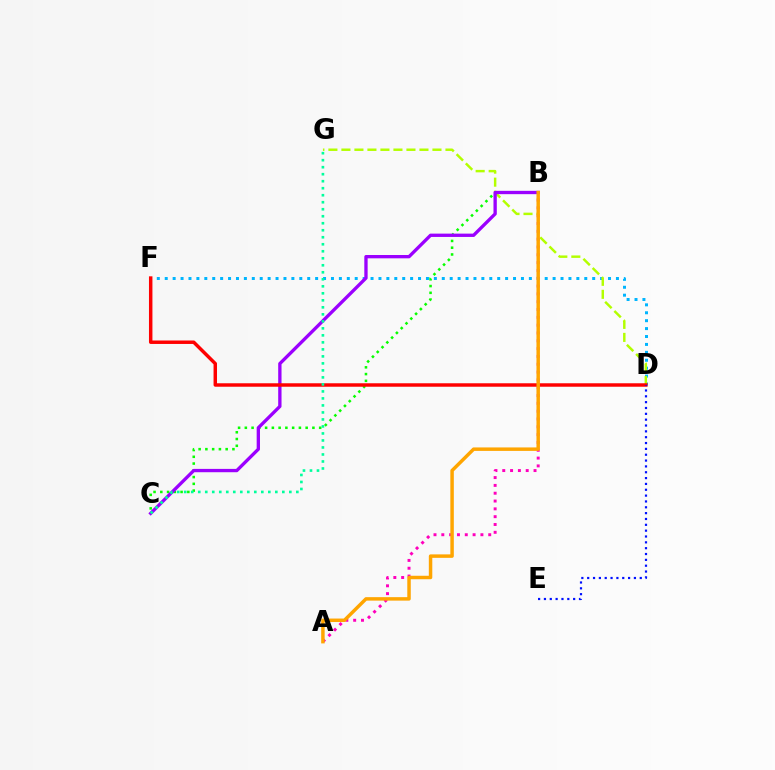{('A', 'B'): [{'color': '#ff00bd', 'line_style': 'dotted', 'thickness': 2.12}, {'color': '#ffa500', 'line_style': 'solid', 'thickness': 2.5}], ('D', 'F'): [{'color': '#00b5ff', 'line_style': 'dotted', 'thickness': 2.15}, {'color': '#ff0000', 'line_style': 'solid', 'thickness': 2.49}], ('B', 'C'): [{'color': '#08ff00', 'line_style': 'dotted', 'thickness': 1.84}, {'color': '#9b00ff', 'line_style': 'solid', 'thickness': 2.39}], ('D', 'G'): [{'color': '#b3ff00', 'line_style': 'dashed', 'thickness': 1.77}], ('C', 'G'): [{'color': '#00ff9d', 'line_style': 'dotted', 'thickness': 1.9}], ('D', 'E'): [{'color': '#0010ff', 'line_style': 'dotted', 'thickness': 1.59}]}